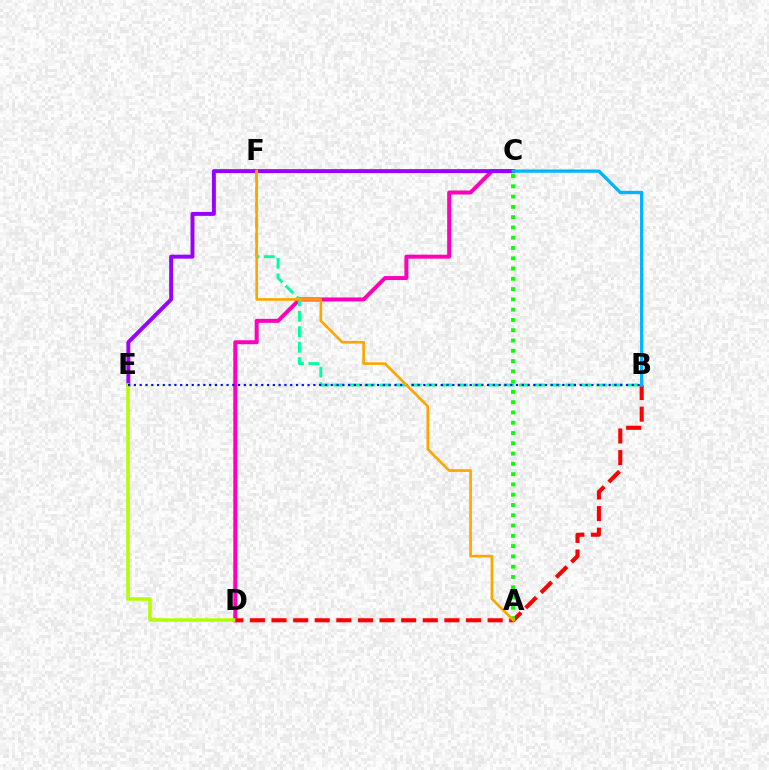{('C', 'D'): [{'color': '#ff00bd', 'line_style': 'solid', 'thickness': 2.87}], ('C', 'E'): [{'color': '#9b00ff', 'line_style': 'solid', 'thickness': 2.83}], ('D', 'E'): [{'color': '#b3ff00', 'line_style': 'solid', 'thickness': 2.54}], ('B', 'F'): [{'color': '#00ff9d', 'line_style': 'dashed', 'thickness': 2.1}], ('B', 'E'): [{'color': '#0010ff', 'line_style': 'dotted', 'thickness': 1.57}], ('B', 'D'): [{'color': '#ff0000', 'line_style': 'dashed', 'thickness': 2.94}], ('A', 'C'): [{'color': '#08ff00', 'line_style': 'dotted', 'thickness': 2.79}], ('A', 'F'): [{'color': '#ffa500', 'line_style': 'solid', 'thickness': 1.91}], ('B', 'C'): [{'color': '#00b5ff', 'line_style': 'solid', 'thickness': 2.37}]}